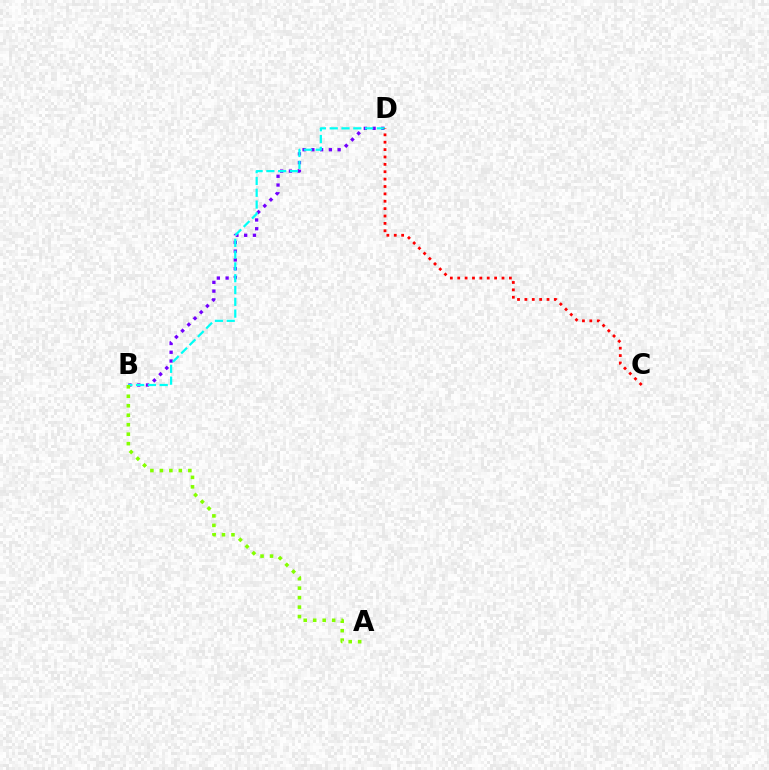{('B', 'D'): [{'color': '#7200ff', 'line_style': 'dotted', 'thickness': 2.38}, {'color': '#00fff6', 'line_style': 'dashed', 'thickness': 1.6}], ('C', 'D'): [{'color': '#ff0000', 'line_style': 'dotted', 'thickness': 2.01}], ('A', 'B'): [{'color': '#84ff00', 'line_style': 'dotted', 'thickness': 2.58}]}